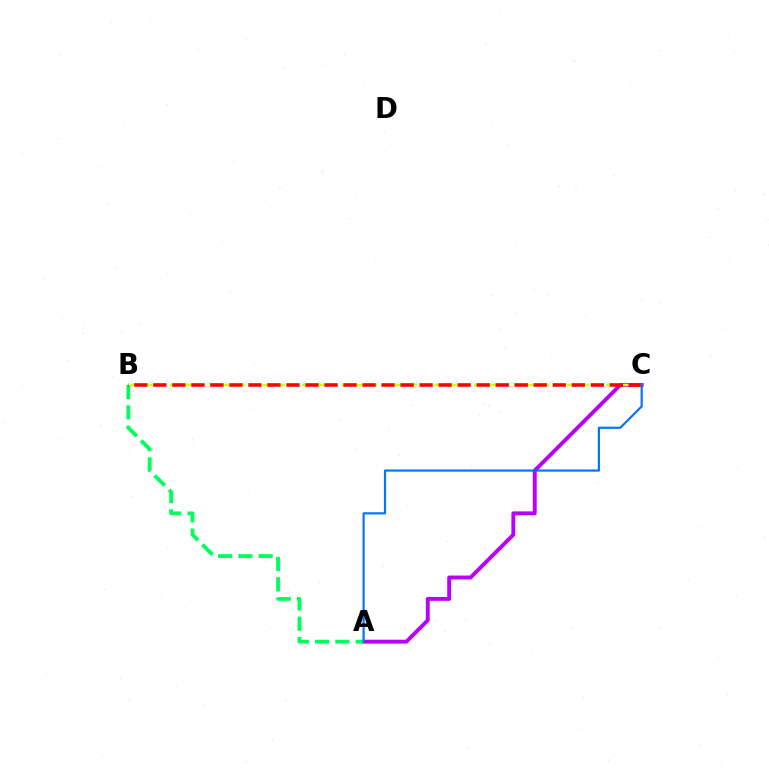{('A', 'C'): [{'color': '#b900ff', 'line_style': 'solid', 'thickness': 2.81}, {'color': '#0074ff', 'line_style': 'solid', 'thickness': 1.57}], ('A', 'B'): [{'color': '#00ff5c', 'line_style': 'dashed', 'thickness': 2.76}], ('B', 'C'): [{'color': '#d1ff00', 'line_style': 'dashed', 'thickness': 1.8}, {'color': '#ff0000', 'line_style': 'dashed', 'thickness': 2.58}]}